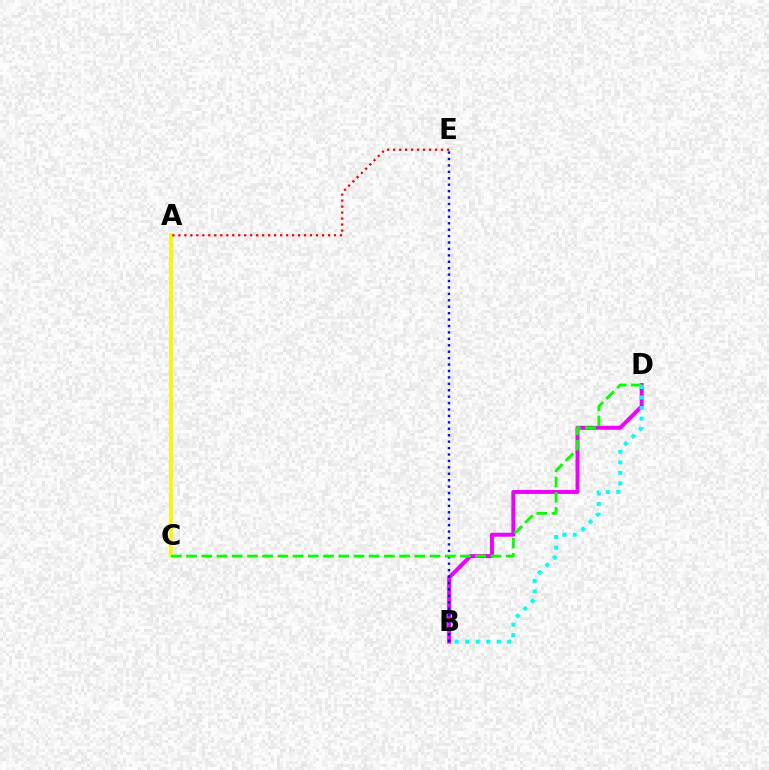{('A', 'C'): [{'color': '#fcf500', 'line_style': 'solid', 'thickness': 2.59}], ('B', 'D'): [{'color': '#ee00ff', 'line_style': 'solid', 'thickness': 2.87}, {'color': '#00fff6', 'line_style': 'dotted', 'thickness': 2.86}], ('B', 'E'): [{'color': '#0010ff', 'line_style': 'dotted', 'thickness': 1.75}], ('A', 'E'): [{'color': '#ff0000', 'line_style': 'dotted', 'thickness': 1.63}], ('C', 'D'): [{'color': '#08ff00', 'line_style': 'dashed', 'thickness': 2.07}]}